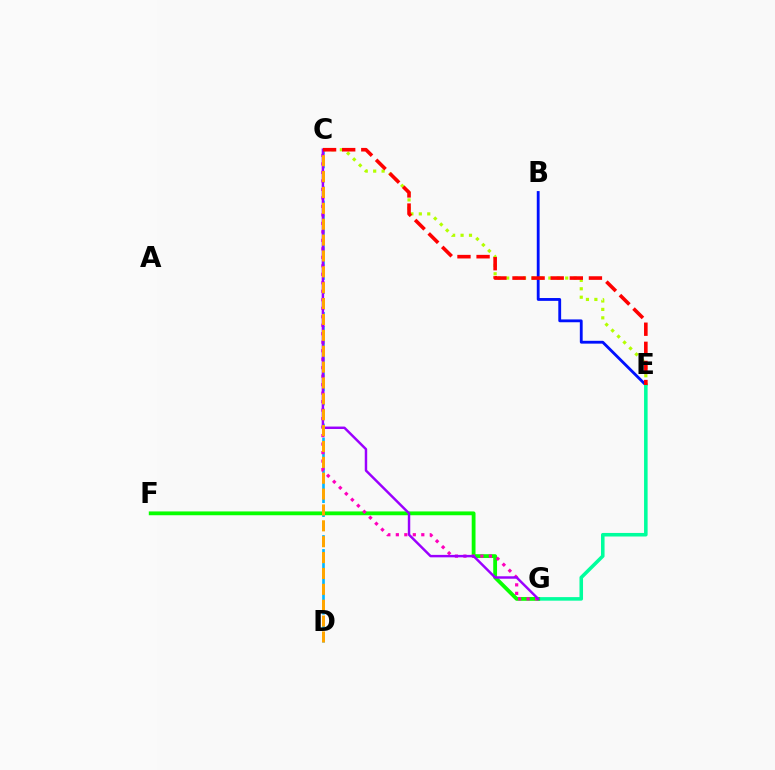{('B', 'E'): [{'color': '#0010ff', 'line_style': 'solid', 'thickness': 2.03}], ('E', 'G'): [{'color': '#00ff9d', 'line_style': 'solid', 'thickness': 2.56}], ('C', 'D'): [{'color': '#00b5ff', 'line_style': 'dashed', 'thickness': 1.89}, {'color': '#ffa500', 'line_style': 'dashed', 'thickness': 2.16}], ('F', 'G'): [{'color': '#08ff00', 'line_style': 'solid', 'thickness': 2.74}], ('C', 'E'): [{'color': '#b3ff00', 'line_style': 'dotted', 'thickness': 2.29}, {'color': '#ff0000', 'line_style': 'dashed', 'thickness': 2.6}], ('C', 'G'): [{'color': '#ff00bd', 'line_style': 'dotted', 'thickness': 2.31}, {'color': '#9b00ff', 'line_style': 'solid', 'thickness': 1.76}]}